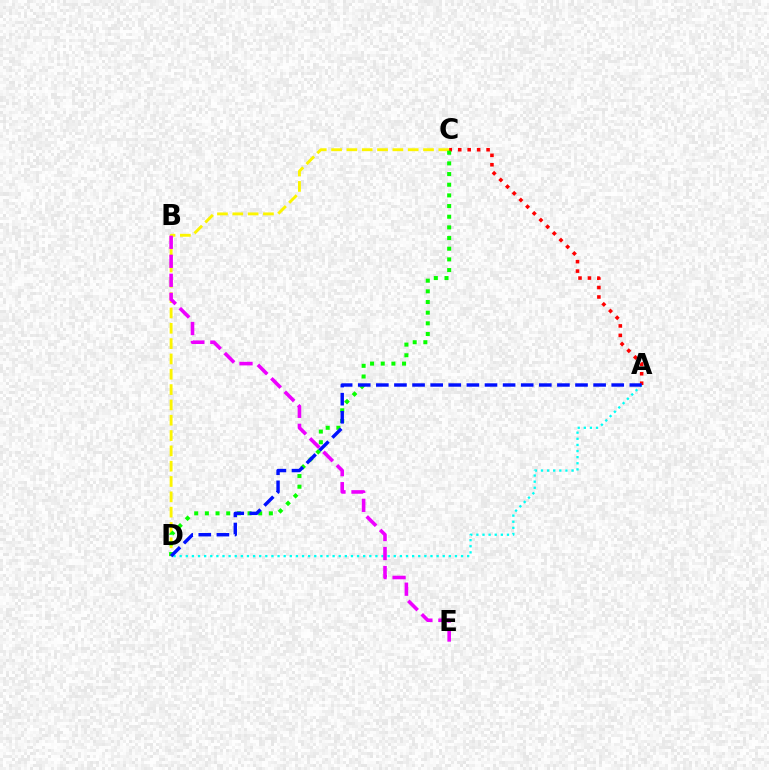{('C', 'D'): [{'color': '#fcf500', 'line_style': 'dashed', 'thickness': 2.08}, {'color': '#08ff00', 'line_style': 'dotted', 'thickness': 2.9}], ('A', 'D'): [{'color': '#00fff6', 'line_style': 'dotted', 'thickness': 1.66}, {'color': '#0010ff', 'line_style': 'dashed', 'thickness': 2.46}], ('A', 'C'): [{'color': '#ff0000', 'line_style': 'dotted', 'thickness': 2.57}], ('B', 'E'): [{'color': '#ee00ff', 'line_style': 'dashed', 'thickness': 2.58}]}